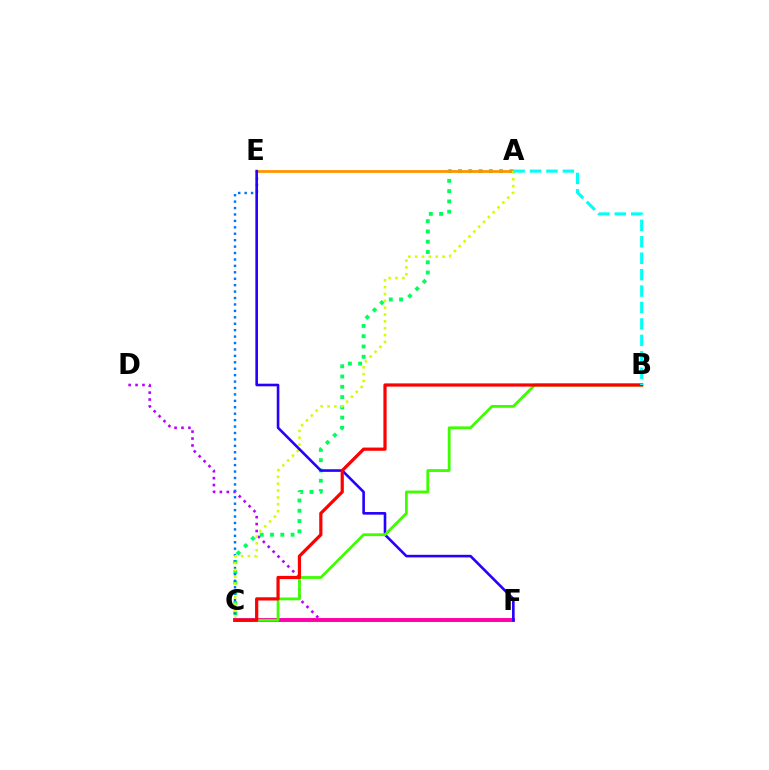{('D', 'F'): [{'color': '#b900ff', 'line_style': 'dotted', 'thickness': 1.88}], ('A', 'C'): [{'color': '#00ff5c', 'line_style': 'dotted', 'thickness': 2.79}, {'color': '#d1ff00', 'line_style': 'dotted', 'thickness': 1.86}], ('A', 'E'): [{'color': '#ff9400', 'line_style': 'solid', 'thickness': 2.0}], ('C', 'E'): [{'color': '#0074ff', 'line_style': 'dotted', 'thickness': 1.75}], ('C', 'F'): [{'color': '#ff00ac', 'line_style': 'solid', 'thickness': 2.81}], ('E', 'F'): [{'color': '#2500ff', 'line_style': 'solid', 'thickness': 1.88}], ('B', 'C'): [{'color': '#3dff00', 'line_style': 'solid', 'thickness': 2.02}, {'color': '#ff0000', 'line_style': 'solid', 'thickness': 2.32}], ('A', 'B'): [{'color': '#00fff6', 'line_style': 'dashed', 'thickness': 2.23}]}